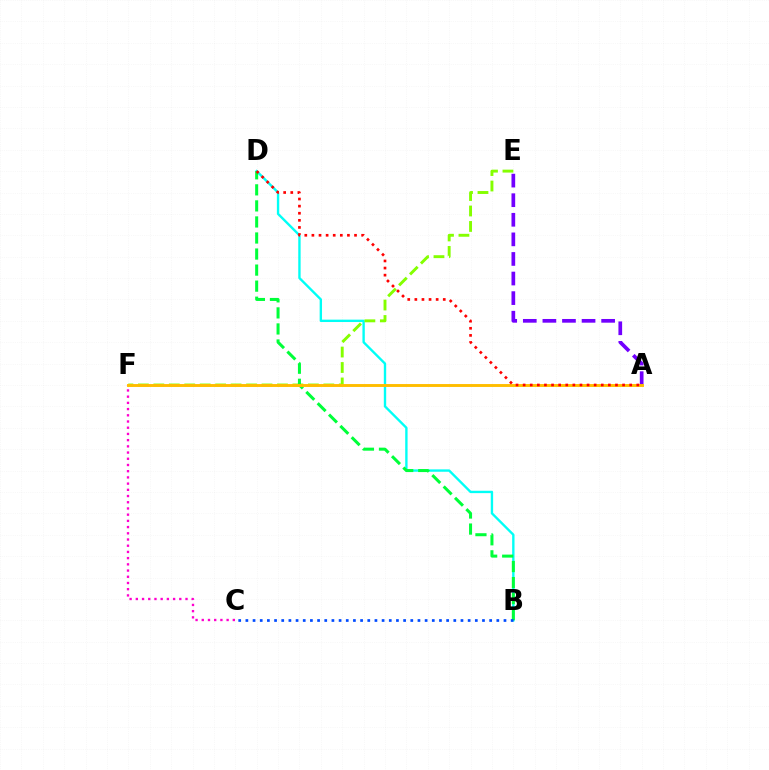{('A', 'E'): [{'color': '#7200ff', 'line_style': 'dashed', 'thickness': 2.66}], ('B', 'D'): [{'color': '#00fff6', 'line_style': 'solid', 'thickness': 1.71}, {'color': '#00ff39', 'line_style': 'dashed', 'thickness': 2.18}], ('E', 'F'): [{'color': '#84ff00', 'line_style': 'dashed', 'thickness': 2.1}], ('C', 'F'): [{'color': '#ff00cf', 'line_style': 'dotted', 'thickness': 1.69}], ('A', 'F'): [{'color': '#ffbd00', 'line_style': 'solid', 'thickness': 2.09}], ('B', 'C'): [{'color': '#004bff', 'line_style': 'dotted', 'thickness': 1.95}], ('A', 'D'): [{'color': '#ff0000', 'line_style': 'dotted', 'thickness': 1.93}]}